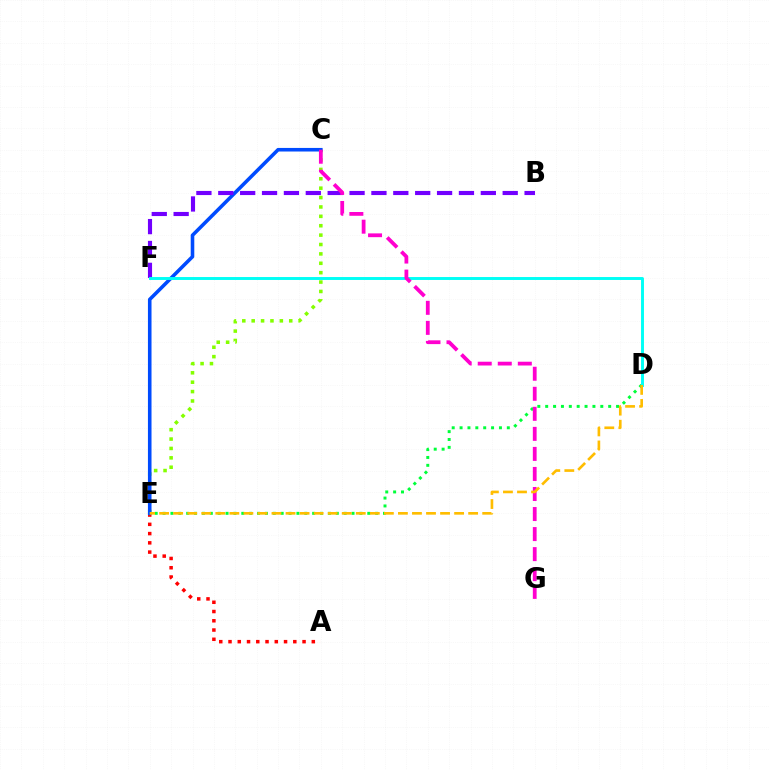{('C', 'E'): [{'color': '#84ff00', 'line_style': 'dotted', 'thickness': 2.55}, {'color': '#004bff', 'line_style': 'solid', 'thickness': 2.57}], ('A', 'E'): [{'color': '#ff0000', 'line_style': 'dotted', 'thickness': 2.51}], ('D', 'E'): [{'color': '#00ff39', 'line_style': 'dotted', 'thickness': 2.14}, {'color': '#ffbd00', 'line_style': 'dashed', 'thickness': 1.91}], ('B', 'F'): [{'color': '#7200ff', 'line_style': 'dashed', 'thickness': 2.97}], ('D', 'F'): [{'color': '#00fff6', 'line_style': 'solid', 'thickness': 2.11}], ('C', 'G'): [{'color': '#ff00cf', 'line_style': 'dashed', 'thickness': 2.72}]}